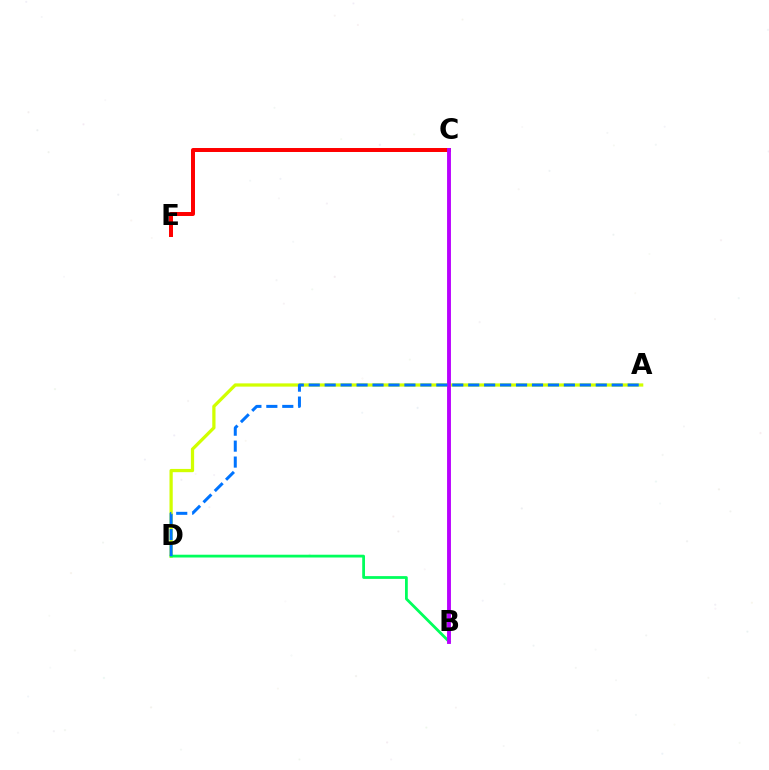{('A', 'D'): [{'color': '#d1ff00', 'line_style': 'solid', 'thickness': 2.34}, {'color': '#0074ff', 'line_style': 'dashed', 'thickness': 2.17}], ('C', 'E'): [{'color': '#ff0000', 'line_style': 'solid', 'thickness': 2.86}], ('B', 'D'): [{'color': '#00ff5c', 'line_style': 'solid', 'thickness': 2.0}], ('B', 'C'): [{'color': '#b900ff', 'line_style': 'solid', 'thickness': 2.79}]}